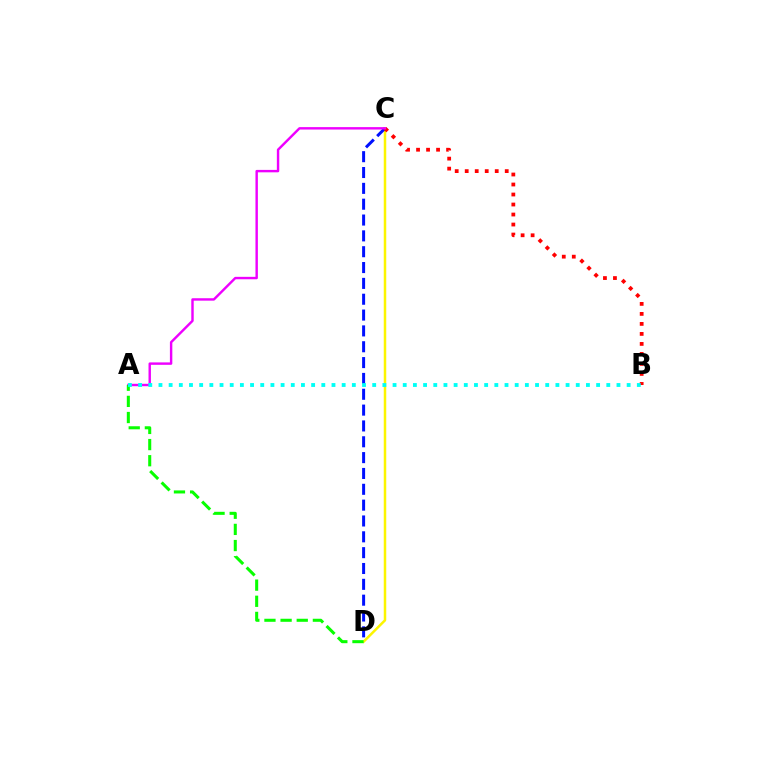{('C', 'D'): [{'color': '#fcf500', 'line_style': 'solid', 'thickness': 1.8}, {'color': '#0010ff', 'line_style': 'dashed', 'thickness': 2.15}], ('B', 'C'): [{'color': '#ff0000', 'line_style': 'dotted', 'thickness': 2.72}], ('A', 'C'): [{'color': '#ee00ff', 'line_style': 'solid', 'thickness': 1.74}], ('A', 'D'): [{'color': '#08ff00', 'line_style': 'dashed', 'thickness': 2.19}], ('A', 'B'): [{'color': '#00fff6', 'line_style': 'dotted', 'thickness': 2.77}]}